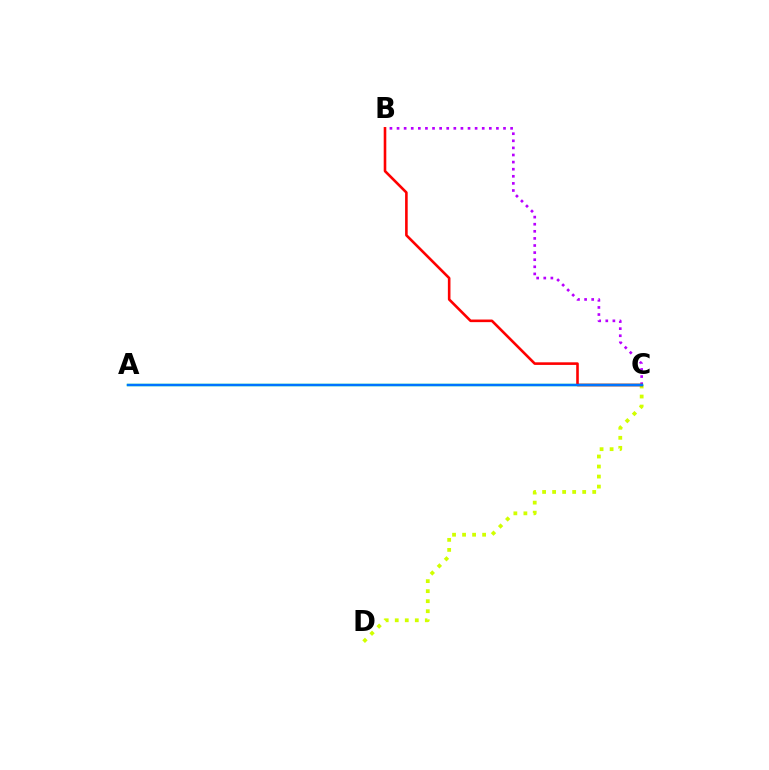{('C', 'D'): [{'color': '#d1ff00', 'line_style': 'dotted', 'thickness': 2.72}], ('B', 'C'): [{'color': '#b900ff', 'line_style': 'dotted', 'thickness': 1.93}, {'color': '#ff0000', 'line_style': 'solid', 'thickness': 1.88}], ('A', 'C'): [{'color': '#00ff5c', 'line_style': 'solid', 'thickness': 1.72}, {'color': '#0074ff', 'line_style': 'solid', 'thickness': 1.73}]}